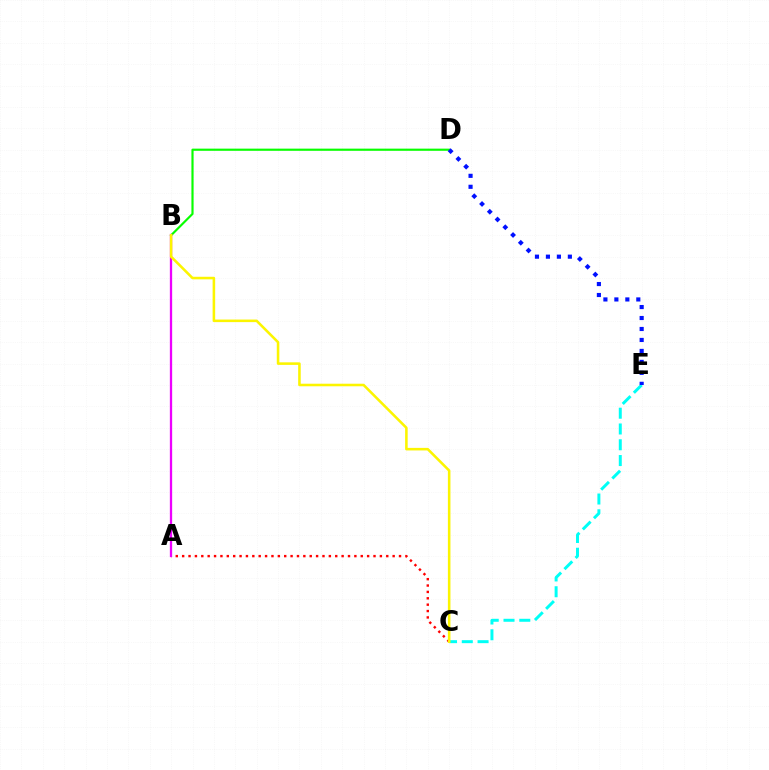{('A', 'C'): [{'color': '#ff0000', 'line_style': 'dotted', 'thickness': 1.73}], ('C', 'E'): [{'color': '#00fff6', 'line_style': 'dashed', 'thickness': 2.14}], ('B', 'D'): [{'color': '#08ff00', 'line_style': 'solid', 'thickness': 1.56}], ('D', 'E'): [{'color': '#0010ff', 'line_style': 'dotted', 'thickness': 2.98}], ('A', 'B'): [{'color': '#ee00ff', 'line_style': 'solid', 'thickness': 1.65}], ('B', 'C'): [{'color': '#fcf500', 'line_style': 'solid', 'thickness': 1.84}]}